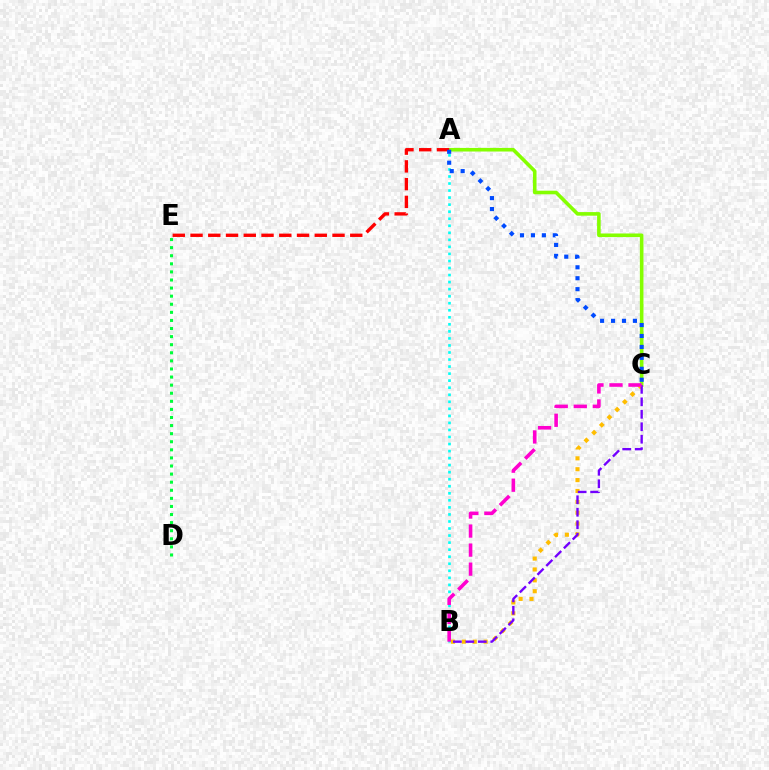{('A', 'C'): [{'color': '#84ff00', 'line_style': 'solid', 'thickness': 2.59}, {'color': '#004bff', 'line_style': 'dotted', 'thickness': 2.97}], ('A', 'E'): [{'color': '#ff0000', 'line_style': 'dashed', 'thickness': 2.41}], ('A', 'B'): [{'color': '#00fff6', 'line_style': 'dotted', 'thickness': 1.91}], ('D', 'E'): [{'color': '#00ff39', 'line_style': 'dotted', 'thickness': 2.2}], ('B', 'C'): [{'color': '#ffbd00', 'line_style': 'dotted', 'thickness': 2.95}, {'color': '#7200ff', 'line_style': 'dashed', 'thickness': 1.69}, {'color': '#ff00cf', 'line_style': 'dashed', 'thickness': 2.59}]}